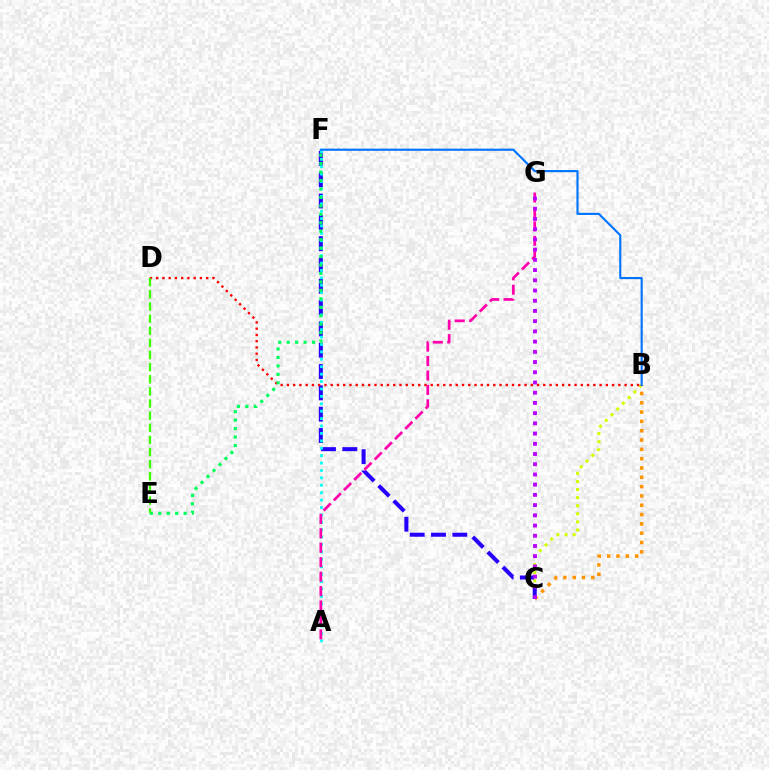{('B', 'C'): [{'color': '#d1ff00', 'line_style': 'dotted', 'thickness': 2.2}, {'color': '#ff9400', 'line_style': 'dotted', 'thickness': 2.53}], ('C', 'F'): [{'color': '#2500ff', 'line_style': 'dashed', 'thickness': 2.9}], ('A', 'F'): [{'color': '#00fff6', 'line_style': 'dotted', 'thickness': 2.01}], ('B', 'D'): [{'color': '#ff0000', 'line_style': 'dotted', 'thickness': 1.7}], ('E', 'F'): [{'color': '#00ff5c', 'line_style': 'dotted', 'thickness': 2.3}], ('A', 'G'): [{'color': '#ff00ac', 'line_style': 'dashed', 'thickness': 1.96}], ('C', 'G'): [{'color': '#b900ff', 'line_style': 'dotted', 'thickness': 2.78}], ('D', 'E'): [{'color': '#3dff00', 'line_style': 'dashed', 'thickness': 1.65}], ('B', 'F'): [{'color': '#0074ff', 'line_style': 'solid', 'thickness': 1.54}]}